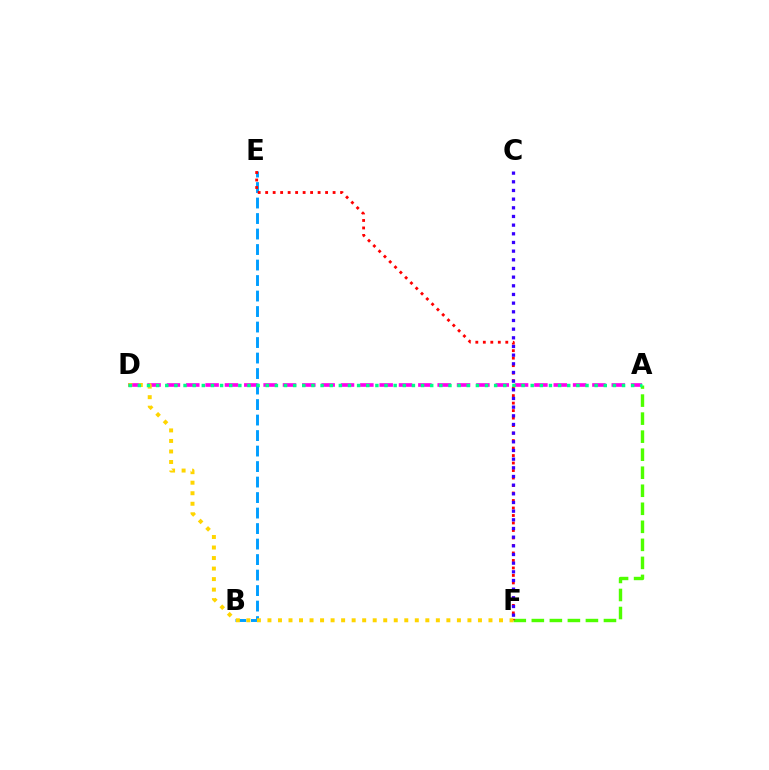{('A', 'D'): [{'color': '#ff00ed', 'line_style': 'dashed', 'thickness': 2.63}, {'color': '#00ff86', 'line_style': 'dotted', 'thickness': 2.48}], ('B', 'E'): [{'color': '#009eff', 'line_style': 'dashed', 'thickness': 2.11}], ('A', 'F'): [{'color': '#4fff00', 'line_style': 'dashed', 'thickness': 2.45}], ('E', 'F'): [{'color': '#ff0000', 'line_style': 'dotted', 'thickness': 2.04}], ('C', 'F'): [{'color': '#3700ff', 'line_style': 'dotted', 'thickness': 2.35}], ('D', 'F'): [{'color': '#ffd500', 'line_style': 'dotted', 'thickness': 2.86}]}